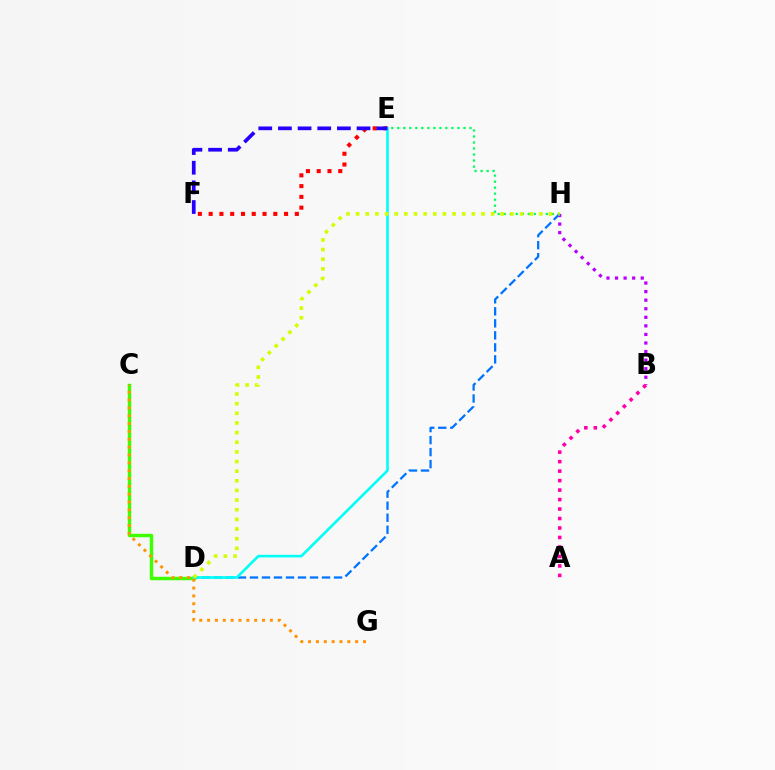{('C', 'D'): [{'color': '#3dff00', 'line_style': 'solid', 'thickness': 2.48}], ('E', 'F'): [{'color': '#ff0000', 'line_style': 'dotted', 'thickness': 2.93}, {'color': '#2500ff', 'line_style': 'dashed', 'thickness': 2.67}], ('B', 'H'): [{'color': '#b900ff', 'line_style': 'dotted', 'thickness': 2.33}], ('E', 'H'): [{'color': '#00ff5c', 'line_style': 'dotted', 'thickness': 1.63}], ('D', 'H'): [{'color': '#0074ff', 'line_style': 'dashed', 'thickness': 1.63}, {'color': '#d1ff00', 'line_style': 'dotted', 'thickness': 2.62}], ('D', 'E'): [{'color': '#00fff6', 'line_style': 'solid', 'thickness': 1.89}], ('C', 'G'): [{'color': '#ff9400', 'line_style': 'dotted', 'thickness': 2.13}], ('A', 'B'): [{'color': '#ff00ac', 'line_style': 'dotted', 'thickness': 2.58}]}